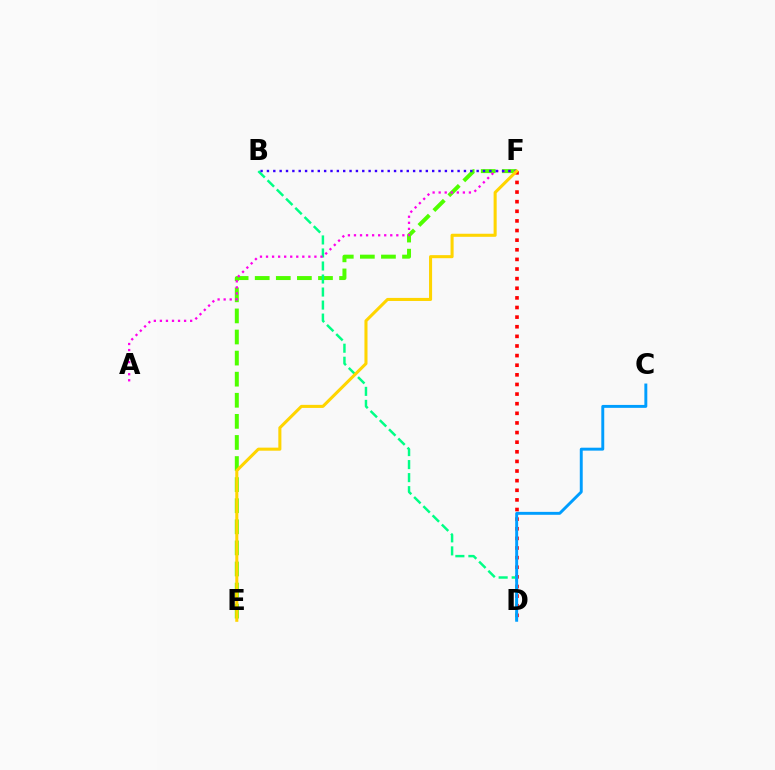{('E', 'F'): [{'color': '#4fff00', 'line_style': 'dashed', 'thickness': 2.86}, {'color': '#ffd500', 'line_style': 'solid', 'thickness': 2.2}], ('D', 'F'): [{'color': '#ff0000', 'line_style': 'dotted', 'thickness': 2.61}], ('B', 'D'): [{'color': '#00ff86', 'line_style': 'dashed', 'thickness': 1.77}], ('A', 'F'): [{'color': '#ff00ed', 'line_style': 'dotted', 'thickness': 1.64}], ('B', 'F'): [{'color': '#3700ff', 'line_style': 'dotted', 'thickness': 1.73}], ('C', 'D'): [{'color': '#009eff', 'line_style': 'solid', 'thickness': 2.11}]}